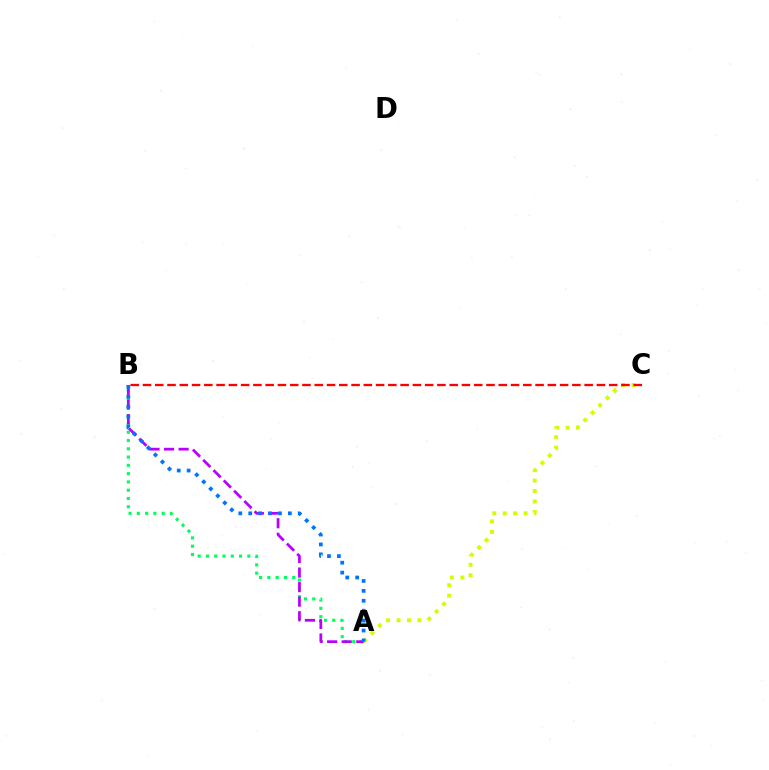{('A', 'C'): [{'color': '#d1ff00', 'line_style': 'dotted', 'thickness': 2.84}], ('A', 'B'): [{'color': '#00ff5c', 'line_style': 'dotted', 'thickness': 2.25}, {'color': '#b900ff', 'line_style': 'dashed', 'thickness': 1.98}, {'color': '#0074ff', 'line_style': 'dotted', 'thickness': 2.69}], ('B', 'C'): [{'color': '#ff0000', 'line_style': 'dashed', 'thickness': 1.67}]}